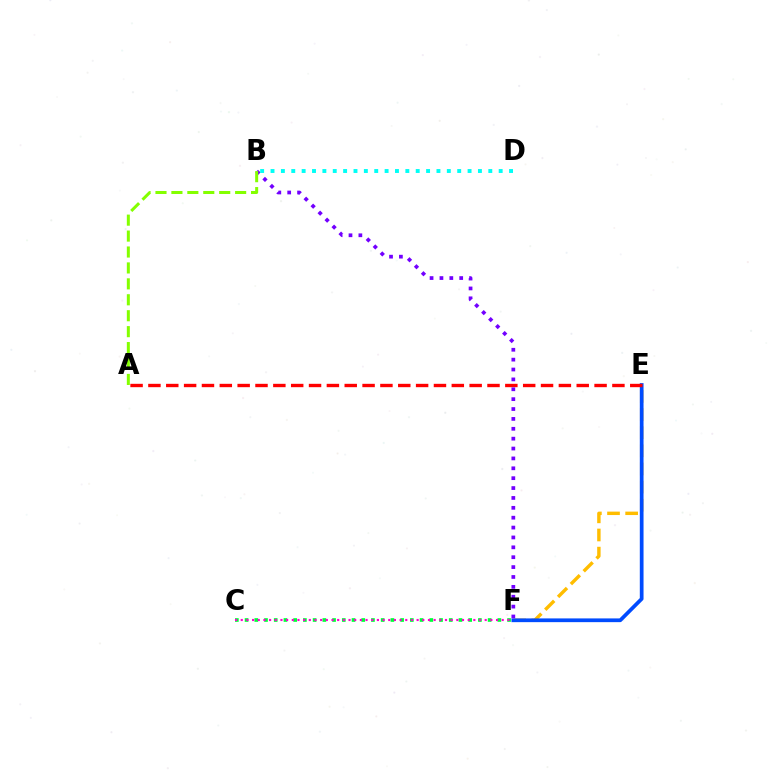{('E', 'F'): [{'color': '#ffbd00', 'line_style': 'dashed', 'thickness': 2.46}, {'color': '#004bff', 'line_style': 'solid', 'thickness': 2.69}], ('A', 'E'): [{'color': '#ff0000', 'line_style': 'dashed', 'thickness': 2.42}], ('B', 'F'): [{'color': '#7200ff', 'line_style': 'dotted', 'thickness': 2.68}], ('C', 'F'): [{'color': '#00ff39', 'line_style': 'dotted', 'thickness': 2.64}, {'color': '#ff00cf', 'line_style': 'dotted', 'thickness': 1.54}], ('B', 'D'): [{'color': '#00fff6', 'line_style': 'dotted', 'thickness': 2.82}], ('A', 'B'): [{'color': '#84ff00', 'line_style': 'dashed', 'thickness': 2.16}]}